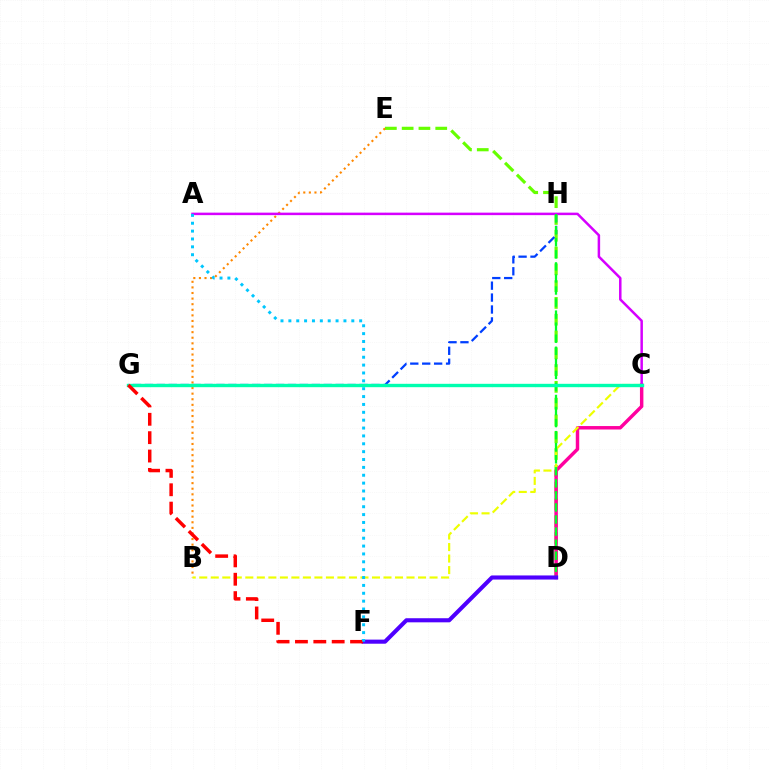{('D', 'E'): [{'color': '#66ff00', 'line_style': 'dashed', 'thickness': 2.28}], ('G', 'H'): [{'color': '#003fff', 'line_style': 'dashed', 'thickness': 1.62}], ('B', 'E'): [{'color': '#ff8800', 'line_style': 'dotted', 'thickness': 1.52}], ('C', 'D'): [{'color': '#ff00a0', 'line_style': 'solid', 'thickness': 2.48}], ('A', 'C'): [{'color': '#d600ff', 'line_style': 'solid', 'thickness': 1.8}], ('B', 'C'): [{'color': '#eeff00', 'line_style': 'dashed', 'thickness': 1.56}], ('D', 'H'): [{'color': '#00ff27', 'line_style': 'dashed', 'thickness': 1.64}], ('C', 'G'): [{'color': '#00ffaf', 'line_style': 'solid', 'thickness': 2.43}], ('D', 'F'): [{'color': '#4f00ff', 'line_style': 'solid', 'thickness': 2.95}], ('F', 'G'): [{'color': '#ff0000', 'line_style': 'dashed', 'thickness': 2.5}], ('A', 'F'): [{'color': '#00c7ff', 'line_style': 'dotted', 'thickness': 2.14}]}